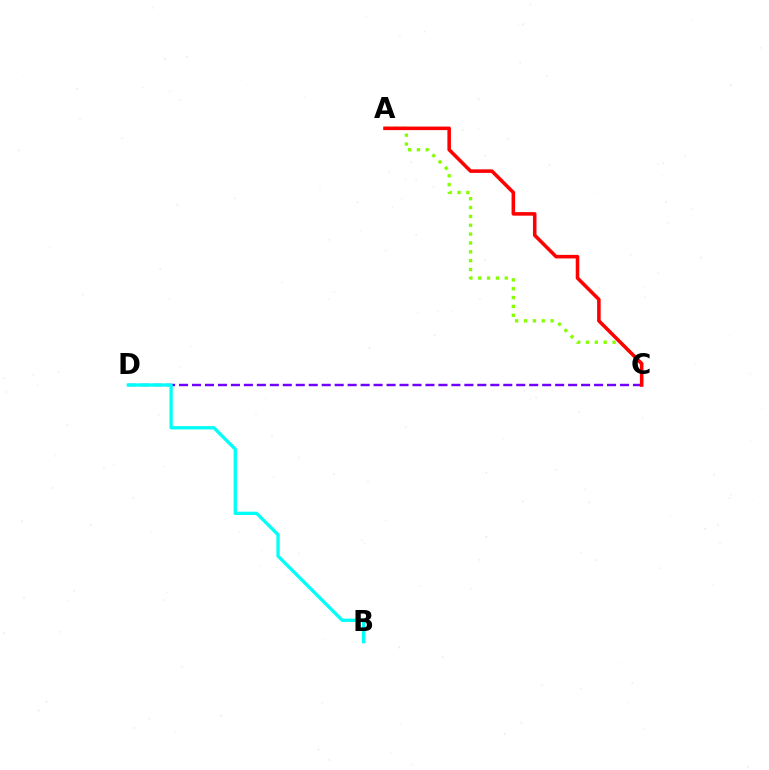{('A', 'C'): [{'color': '#84ff00', 'line_style': 'dotted', 'thickness': 2.41}, {'color': '#ff0000', 'line_style': 'solid', 'thickness': 2.55}], ('C', 'D'): [{'color': '#7200ff', 'line_style': 'dashed', 'thickness': 1.76}], ('B', 'D'): [{'color': '#00fff6', 'line_style': 'solid', 'thickness': 2.38}]}